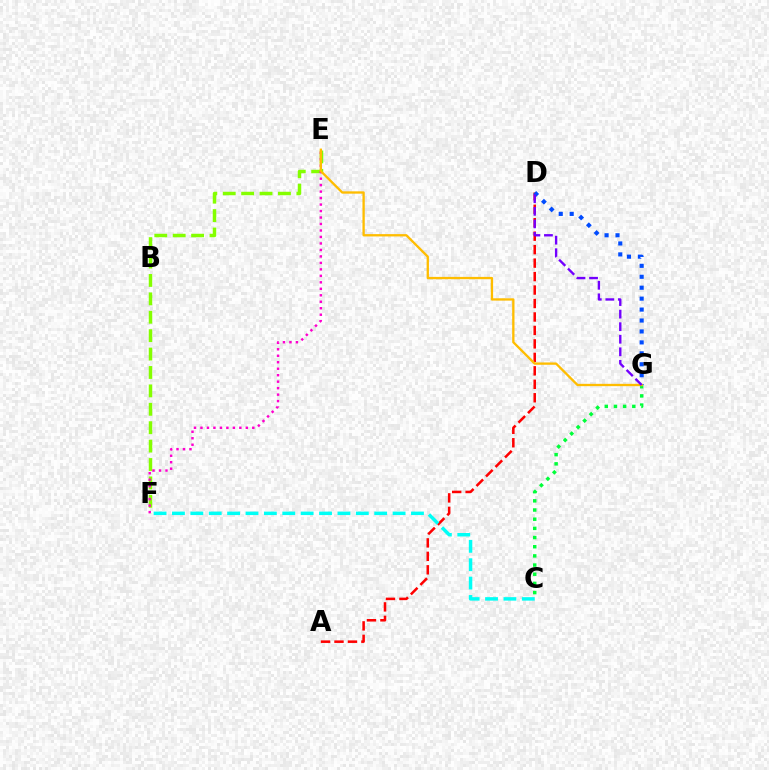{('E', 'F'): [{'color': '#84ff00', 'line_style': 'dashed', 'thickness': 2.5}, {'color': '#ff00cf', 'line_style': 'dotted', 'thickness': 1.76}], ('A', 'D'): [{'color': '#ff0000', 'line_style': 'dashed', 'thickness': 1.83}], ('C', 'G'): [{'color': '#00ff39', 'line_style': 'dotted', 'thickness': 2.49}], ('D', 'G'): [{'color': '#004bff', 'line_style': 'dotted', 'thickness': 2.97}, {'color': '#7200ff', 'line_style': 'dashed', 'thickness': 1.71}], ('C', 'F'): [{'color': '#00fff6', 'line_style': 'dashed', 'thickness': 2.5}], ('E', 'G'): [{'color': '#ffbd00', 'line_style': 'solid', 'thickness': 1.67}]}